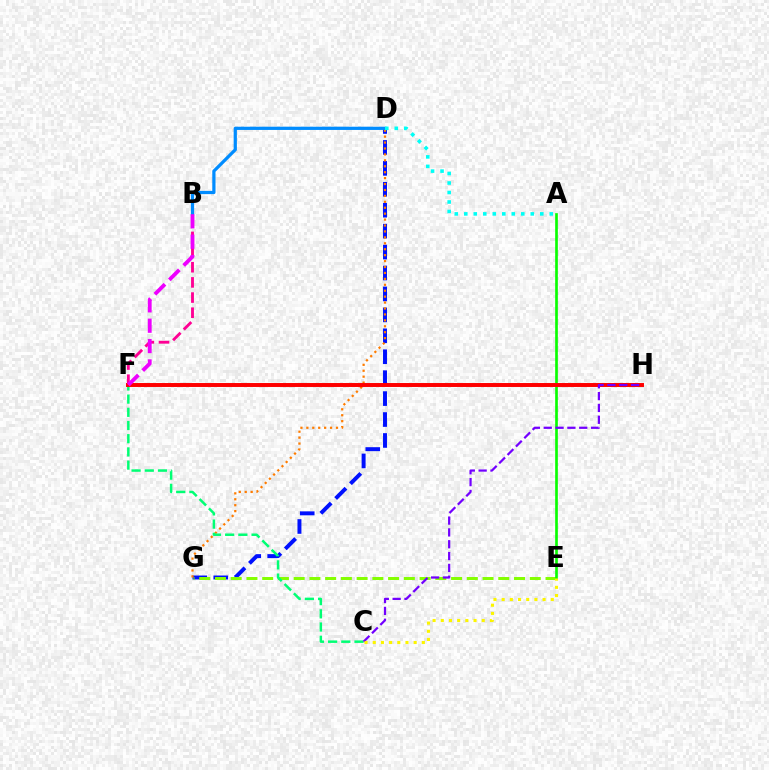{('D', 'G'): [{'color': '#0010ff', 'line_style': 'dashed', 'thickness': 2.84}, {'color': '#ff7c00', 'line_style': 'dotted', 'thickness': 1.61}], ('B', 'F'): [{'color': '#ff0094', 'line_style': 'dashed', 'thickness': 2.06}, {'color': '#ee00ff', 'line_style': 'dashed', 'thickness': 2.76}], ('E', 'G'): [{'color': '#84ff00', 'line_style': 'dashed', 'thickness': 2.14}], ('C', 'F'): [{'color': '#00ff74', 'line_style': 'dashed', 'thickness': 1.79}], ('B', 'D'): [{'color': '#008cff', 'line_style': 'solid', 'thickness': 2.32}], ('A', 'E'): [{'color': '#08ff00', 'line_style': 'solid', 'thickness': 1.92}], ('F', 'H'): [{'color': '#ff0000', 'line_style': 'solid', 'thickness': 2.84}], ('C', 'H'): [{'color': '#7200ff', 'line_style': 'dashed', 'thickness': 1.61}], ('C', 'E'): [{'color': '#fcf500', 'line_style': 'dotted', 'thickness': 2.22}], ('A', 'D'): [{'color': '#00fff6', 'line_style': 'dotted', 'thickness': 2.58}]}